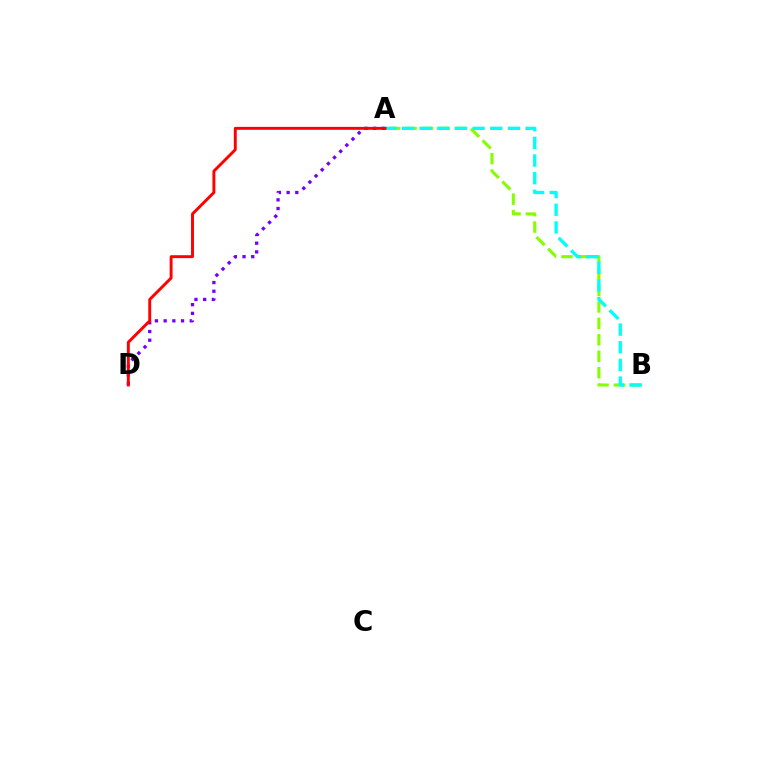{('A', 'B'): [{'color': '#84ff00', 'line_style': 'dashed', 'thickness': 2.23}, {'color': '#00fff6', 'line_style': 'dashed', 'thickness': 2.4}], ('A', 'D'): [{'color': '#7200ff', 'line_style': 'dotted', 'thickness': 2.36}, {'color': '#ff0000', 'line_style': 'solid', 'thickness': 2.11}]}